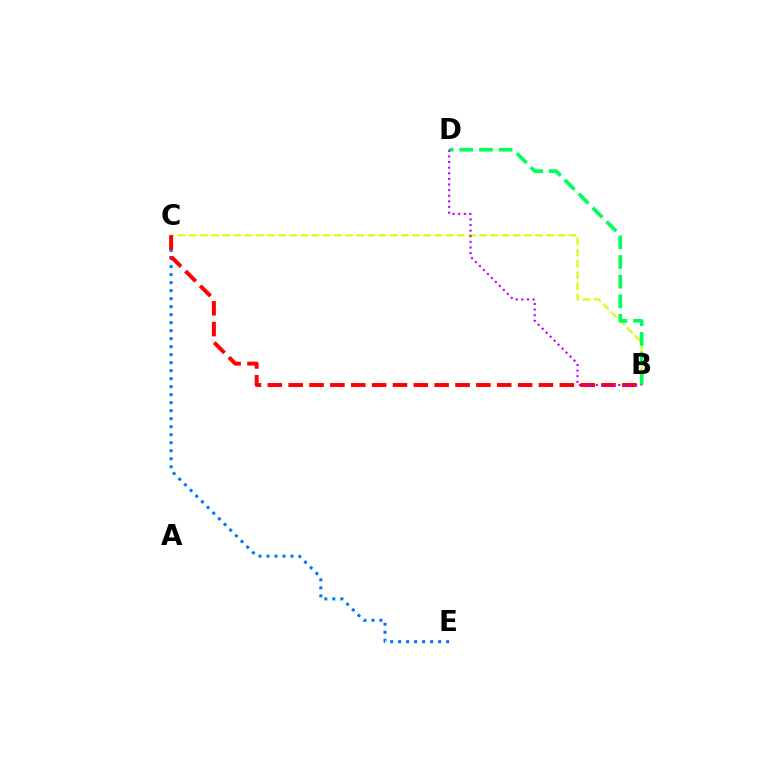{('B', 'C'): [{'color': '#d1ff00', 'line_style': 'dashed', 'thickness': 1.52}, {'color': '#ff0000', 'line_style': 'dashed', 'thickness': 2.83}], ('C', 'E'): [{'color': '#0074ff', 'line_style': 'dotted', 'thickness': 2.18}], ('B', 'D'): [{'color': '#00ff5c', 'line_style': 'dashed', 'thickness': 2.67}, {'color': '#b900ff', 'line_style': 'dotted', 'thickness': 1.53}]}